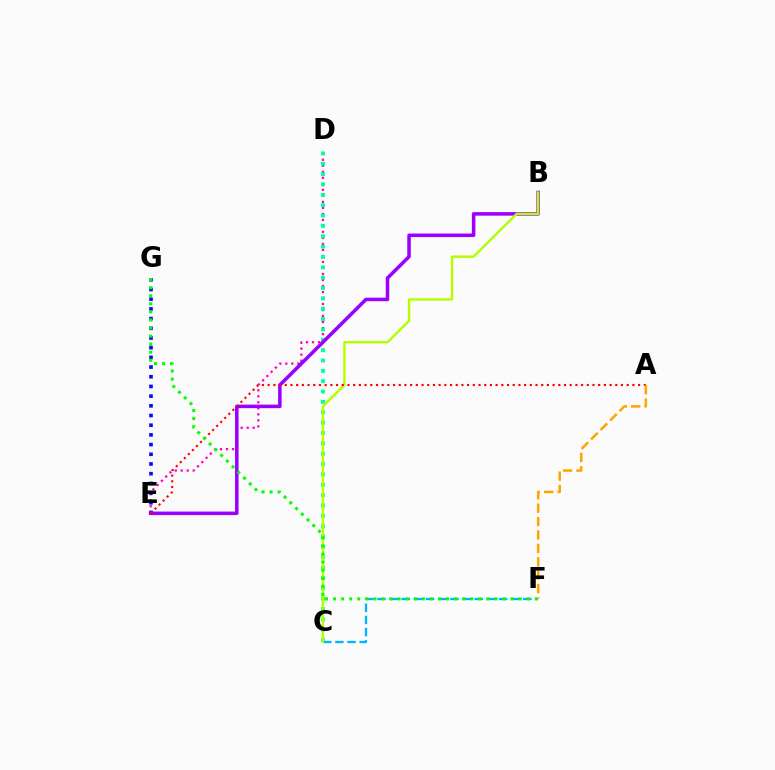{('D', 'E'): [{'color': '#ff00bd', 'line_style': 'dotted', 'thickness': 1.63}], ('C', 'D'): [{'color': '#00ff9d', 'line_style': 'dotted', 'thickness': 2.81}], ('E', 'G'): [{'color': '#0010ff', 'line_style': 'dotted', 'thickness': 2.63}], ('C', 'F'): [{'color': '#00b5ff', 'line_style': 'dashed', 'thickness': 1.65}], ('B', 'E'): [{'color': '#9b00ff', 'line_style': 'solid', 'thickness': 2.54}], ('B', 'C'): [{'color': '#b3ff00', 'line_style': 'solid', 'thickness': 1.74}], ('A', 'E'): [{'color': '#ff0000', 'line_style': 'dotted', 'thickness': 1.55}], ('F', 'G'): [{'color': '#08ff00', 'line_style': 'dotted', 'thickness': 2.19}], ('A', 'F'): [{'color': '#ffa500', 'line_style': 'dashed', 'thickness': 1.82}]}